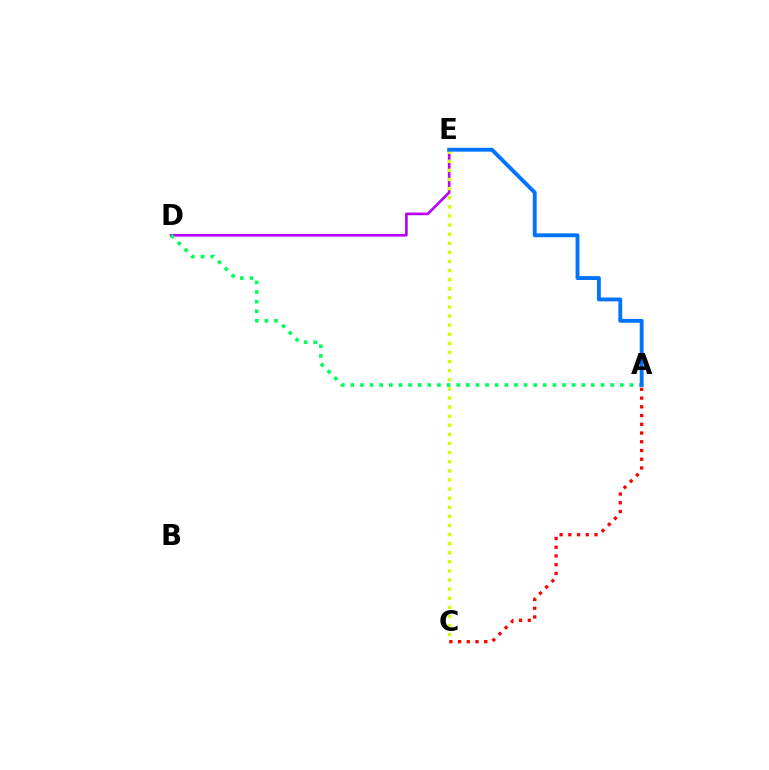{('D', 'E'): [{'color': '#b900ff', 'line_style': 'solid', 'thickness': 1.92}], ('C', 'E'): [{'color': '#d1ff00', 'line_style': 'dotted', 'thickness': 2.47}], ('A', 'D'): [{'color': '#00ff5c', 'line_style': 'dotted', 'thickness': 2.61}], ('A', 'C'): [{'color': '#ff0000', 'line_style': 'dotted', 'thickness': 2.37}], ('A', 'E'): [{'color': '#0074ff', 'line_style': 'solid', 'thickness': 2.79}]}